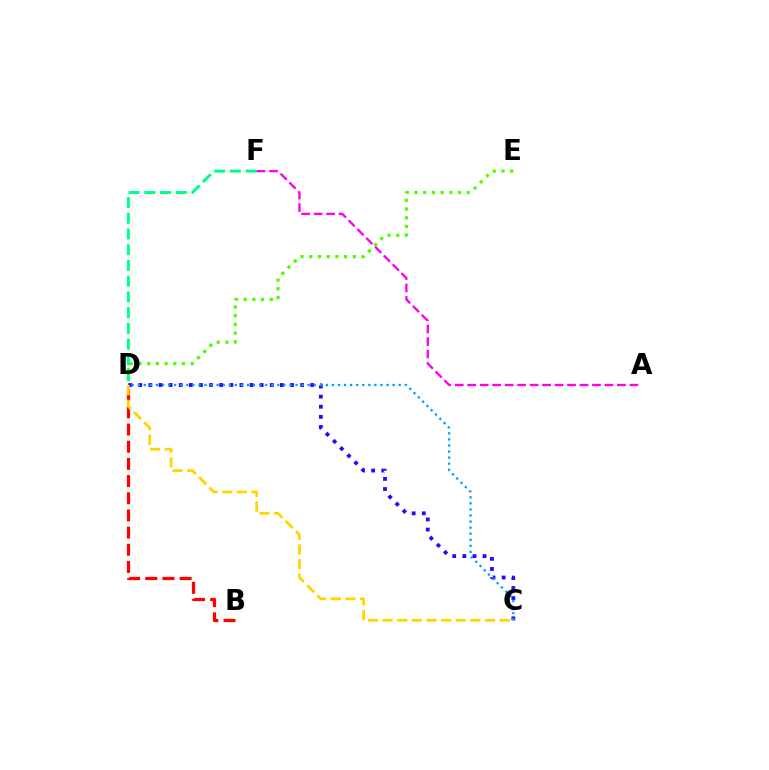{('D', 'E'): [{'color': '#4fff00', 'line_style': 'dotted', 'thickness': 2.37}], ('C', 'D'): [{'color': '#3700ff', 'line_style': 'dotted', 'thickness': 2.75}, {'color': '#009eff', 'line_style': 'dotted', 'thickness': 1.65}, {'color': '#ffd500', 'line_style': 'dashed', 'thickness': 1.99}], ('B', 'D'): [{'color': '#ff0000', 'line_style': 'dashed', 'thickness': 2.33}], ('D', 'F'): [{'color': '#00ff86', 'line_style': 'dashed', 'thickness': 2.14}], ('A', 'F'): [{'color': '#ff00ed', 'line_style': 'dashed', 'thickness': 1.7}]}